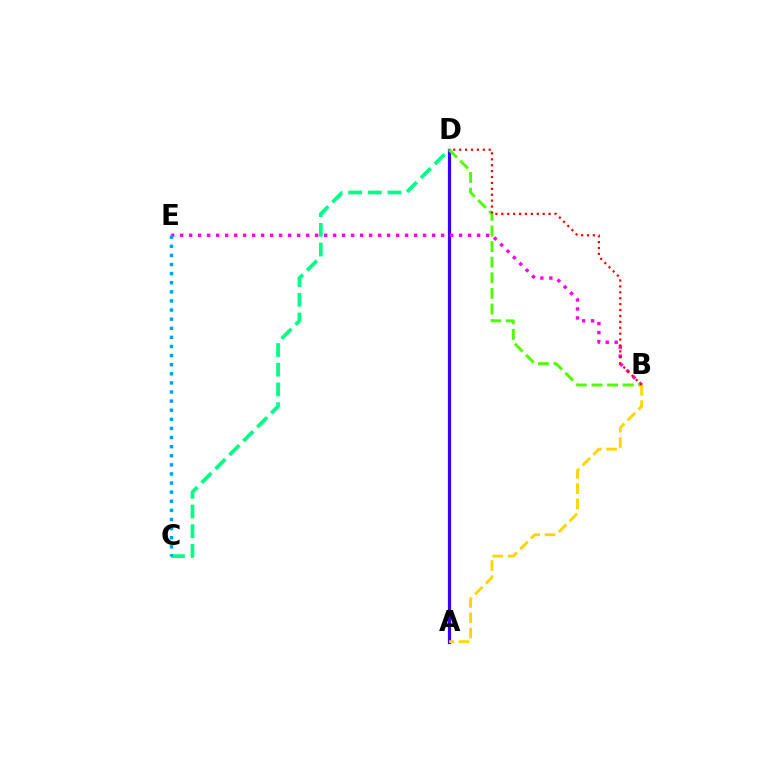{('A', 'D'): [{'color': '#3700ff', 'line_style': 'solid', 'thickness': 2.31}], ('B', 'E'): [{'color': '#ff00ed', 'line_style': 'dotted', 'thickness': 2.44}], ('C', 'D'): [{'color': '#00ff86', 'line_style': 'dashed', 'thickness': 2.68}], ('B', 'D'): [{'color': '#4fff00', 'line_style': 'dashed', 'thickness': 2.12}, {'color': '#ff0000', 'line_style': 'dotted', 'thickness': 1.61}], ('C', 'E'): [{'color': '#009eff', 'line_style': 'dotted', 'thickness': 2.47}], ('A', 'B'): [{'color': '#ffd500', 'line_style': 'dashed', 'thickness': 2.07}]}